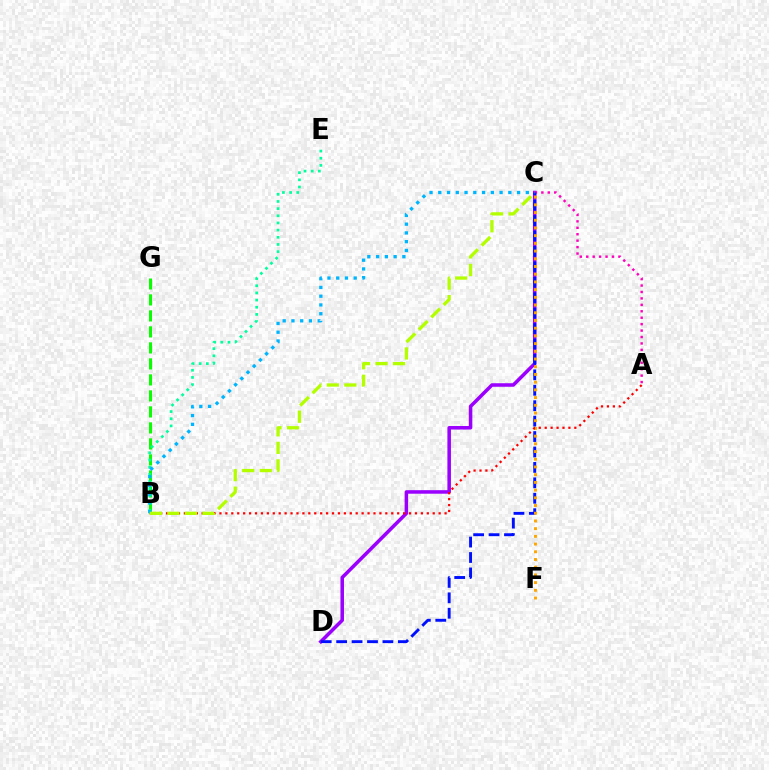{('B', 'G'): [{'color': '#08ff00', 'line_style': 'dashed', 'thickness': 2.17}], ('B', 'E'): [{'color': '#00ff9d', 'line_style': 'dotted', 'thickness': 1.95}], ('C', 'D'): [{'color': '#9b00ff', 'line_style': 'solid', 'thickness': 2.54}, {'color': '#0010ff', 'line_style': 'dashed', 'thickness': 2.1}], ('A', 'C'): [{'color': '#ff00bd', 'line_style': 'dotted', 'thickness': 1.75}], ('C', 'F'): [{'color': '#ffa500', 'line_style': 'dotted', 'thickness': 2.09}], ('A', 'B'): [{'color': '#ff0000', 'line_style': 'dotted', 'thickness': 1.61}], ('B', 'C'): [{'color': '#00b5ff', 'line_style': 'dotted', 'thickness': 2.38}, {'color': '#b3ff00', 'line_style': 'dashed', 'thickness': 2.38}]}